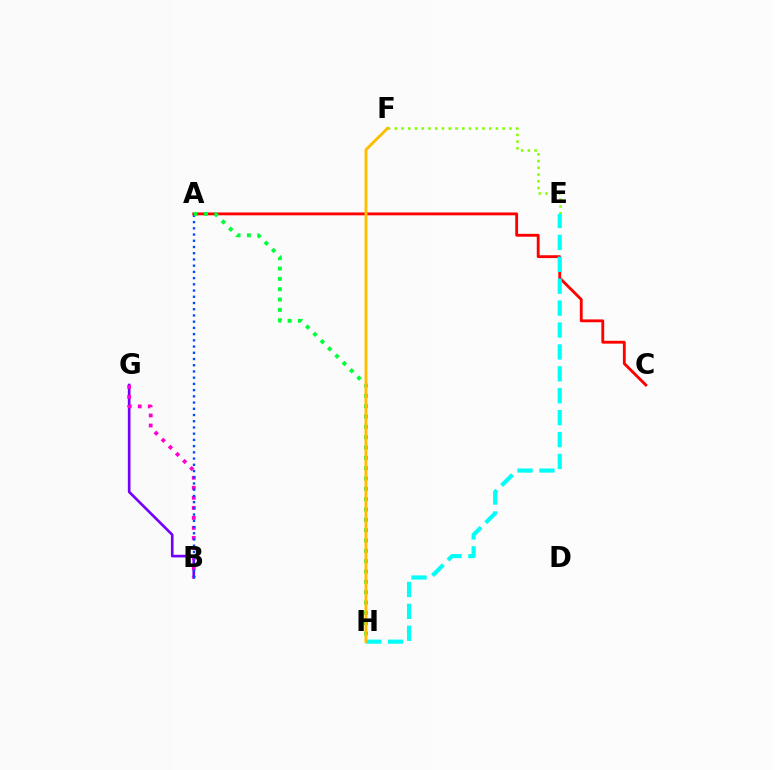{('A', 'C'): [{'color': '#ff0000', 'line_style': 'solid', 'thickness': 2.05}], ('B', 'G'): [{'color': '#7200ff', 'line_style': 'solid', 'thickness': 1.9}, {'color': '#ff00cf', 'line_style': 'dotted', 'thickness': 2.72}], ('E', 'F'): [{'color': '#84ff00', 'line_style': 'dotted', 'thickness': 1.83}], ('E', 'H'): [{'color': '#00fff6', 'line_style': 'dashed', 'thickness': 2.98}], ('A', 'B'): [{'color': '#004bff', 'line_style': 'dotted', 'thickness': 1.69}], ('A', 'H'): [{'color': '#00ff39', 'line_style': 'dotted', 'thickness': 2.81}], ('F', 'H'): [{'color': '#ffbd00', 'line_style': 'solid', 'thickness': 2.08}]}